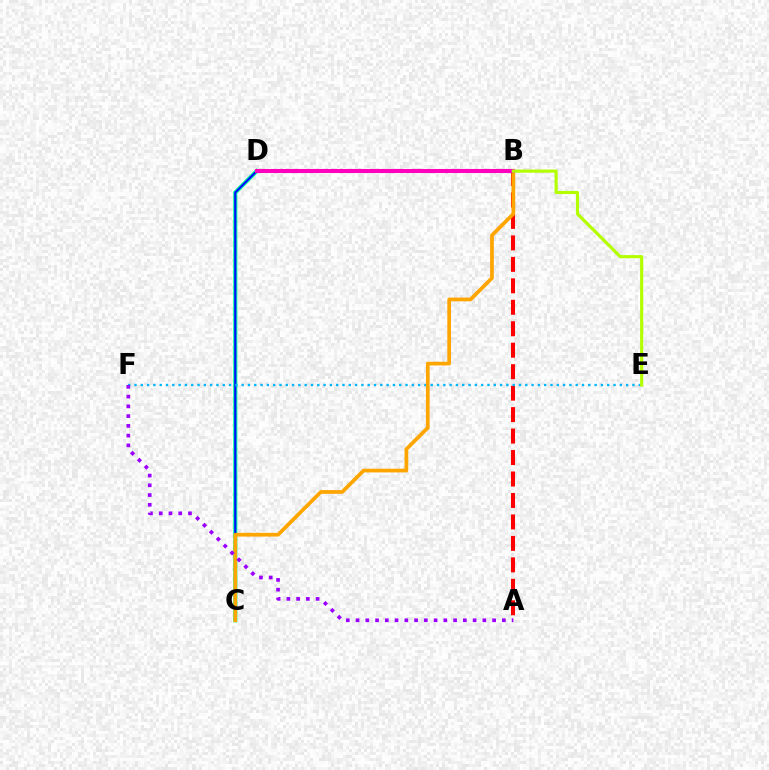{('C', 'D'): [{'color': '#00ff9d', 'line_style': 'solid', 'thickness': 2.99}, {'color': '#0010ff', 'line_style': 'solid', 'thickness': 1.56}], ('B', 'D'): [{'color': '#08ff00', 'line_style': 'solid', 'thickness': 2.73}, {'color': '#ff00bd', 'line_style': 'solid', 'thickness': 2.93}], ('A', 'B'): [{'color': '#ff0000', 'line_style': 'dashed', 'thickness': 2.92}], ('E', 'F'): [{'color': '#00b5ff', 'line_style': 'dotted', 'thickness': 1.71}], ('B', 'C'): [{'color': '#ffa500', 'line_style': 'solid', 'thickness': 2.67}], ('A', 'F'): [{'color': '#9b00ff', 'line_style': 'dotted', 'thickness': 2.65}], ('B', 'E'): [{'color': '#b3ff00', 'line_style': 'solid', 'thickness': 2.27}]}